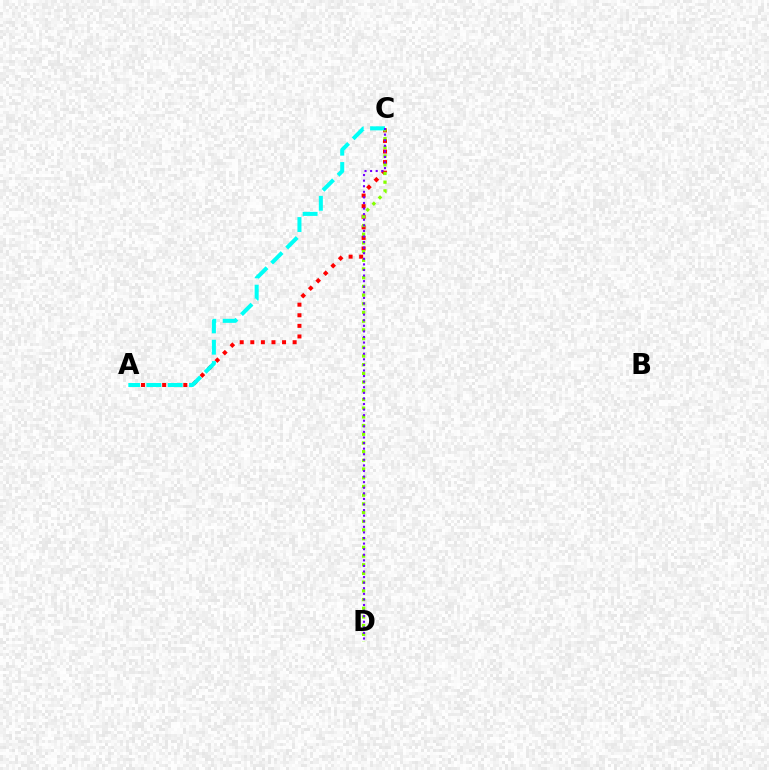{('A', 'C'): [{'color': '#ff0000', 'line_style': 'dotted', 'thickness': 2.88}, {'color': '#00fff6', 'line_style': 'dashed', 'thickness': 2.9}], ('C', 'D'): [{'color': '#84ff00', 'line_style': 'dotted', 'thickness': 2.36}, {'color': '#7200ff', 'line_style': 'dotted', 'thickness': 1.52}]}